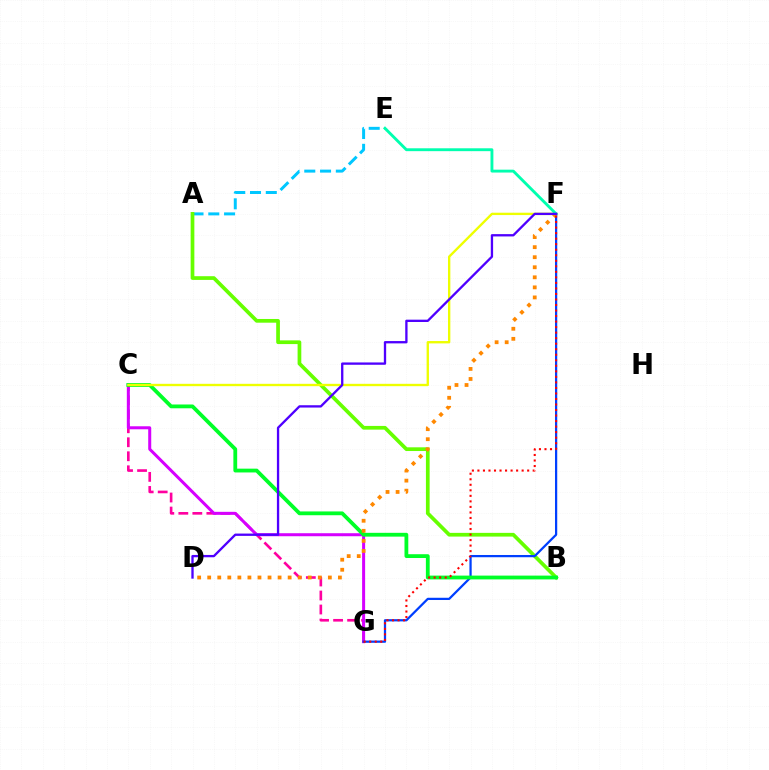{('A', 'E'): [{'color': '#00c7ff', 'line_style': 'dashed', 'thickness': 2.14}], ('C', 'G'): [{'color': '#ff00a0', 'line_style': 'dashed', 'thickness': 1.9}, {'color': '#d600ff', 'line_style': 'solid', 'thickness': 2.17}], ('A', 'B'): [{'color': '#66ff00', 'line_style': 'solid', 'thickness': 2.67}], ('F', 'G'): [{'color': '#003fff', 'line_style': 'solid', 'thickness': 1.61}, {'color': '#ff0000', 'line_style': 'dotted', 'thickness': 1.5}], ('B', 'C'): [{'color': '#00ff27', 'line_style': 'solid', 'thickness': 2.73}], ('D', 'F'): [{'color': '#ff8800', 'line_style': 'dotted', 'thickness': 2.73}, {'color': '#4f00ff', 'line_style': 'solid', 'thickness': 1.67}], ('C', 'F'): [{'color': '#eeff00', 'line_style': 'solid', 'thickness': 1.7}], ('E', 'F'): [{'color': '#00ffaf', 'line_style': 'solid', 'thickness': 2.07}]}